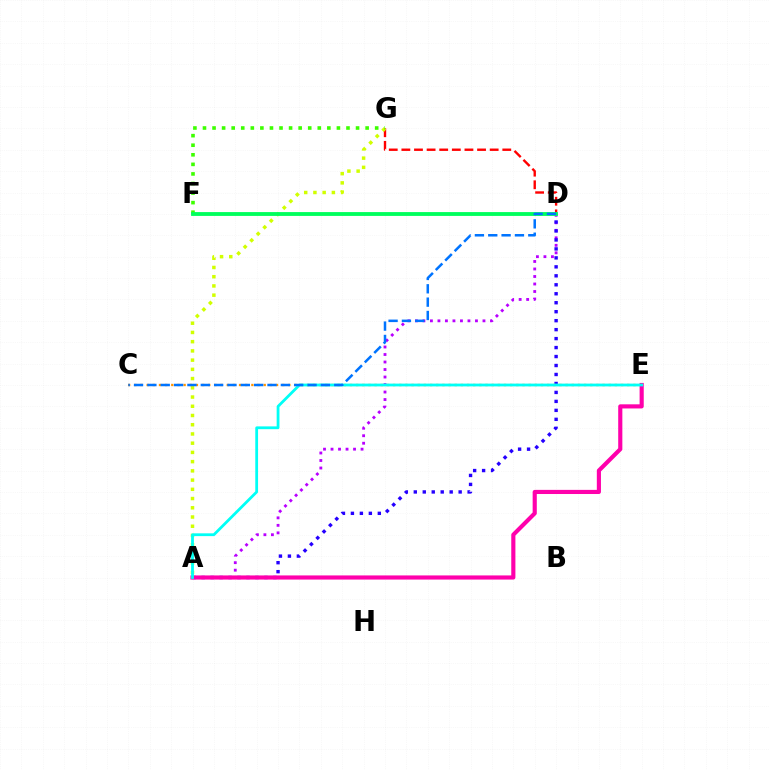{('A', 'D'): [{'color': '#b900ff', 'line_style': 'dotted', 'thickness': 2.04}, {'color': '#2500ff', 'line_style': 'dotted', 'thickness': 2.44}], ('D', 'G'): [{'color': '#ff0000', 'line_style': 'dashed', 'thickness': 1.71}], ('C', 'E'): [{'color': '#ff9400', 'line_style': 'dotted', 'thickness': 1.67}], ('A', 'G'): [{'color': '#d1ff00', 'line_style': 'dotted', 'thickness': 2.51}], ('F', 'G'): [{'color': '#3dff00', 'line_style': 'dotted', 'thickness': 2.6}], ('D', 'F'): [{'color': '#00ff5c', 'line_style': 'solid', 'thickness': 2.76}], ('A', 'E'): [{'color': '#ff00ac', 'line_style': 'solid', 'thickness': 2.98}, {'color': '#00fff6', 'line_style': 'solid', 'thickness': 2.01}], ('C', 'D'): [{'color': '#0074ff', 'line_style': 'dashed', 'thickness': 1.81}]}